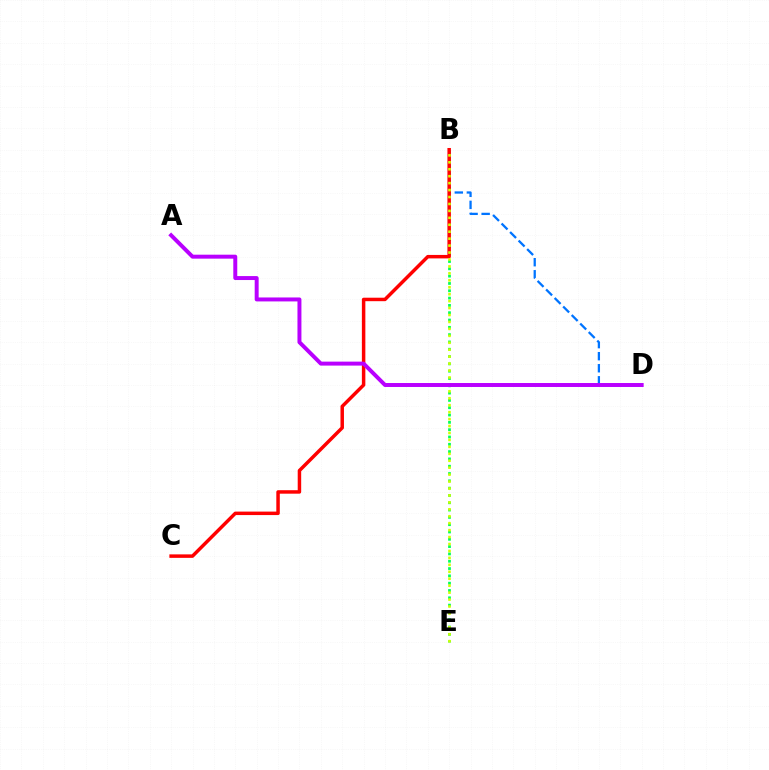{('B', 'E'): [{'color': '#00ff5c', 'line_style': 'dotted', 'thickness': 1.99}, {'color': '#d1ff00', 'line_style': 'dotted', 'thickness': 1.89}], ('B', 'D'): [{'color': '#0074ff', 'line_style': 'dashed', 'thickness': 1.64}], ('B', 'C'): [{'color': '#ff0000', 'line_style': 'solid', 'thickness': 2.5}], ('A', 'D'): [{'color': '#b900ff', 'line_style': 'solid', 'thickness': 2.85}]}